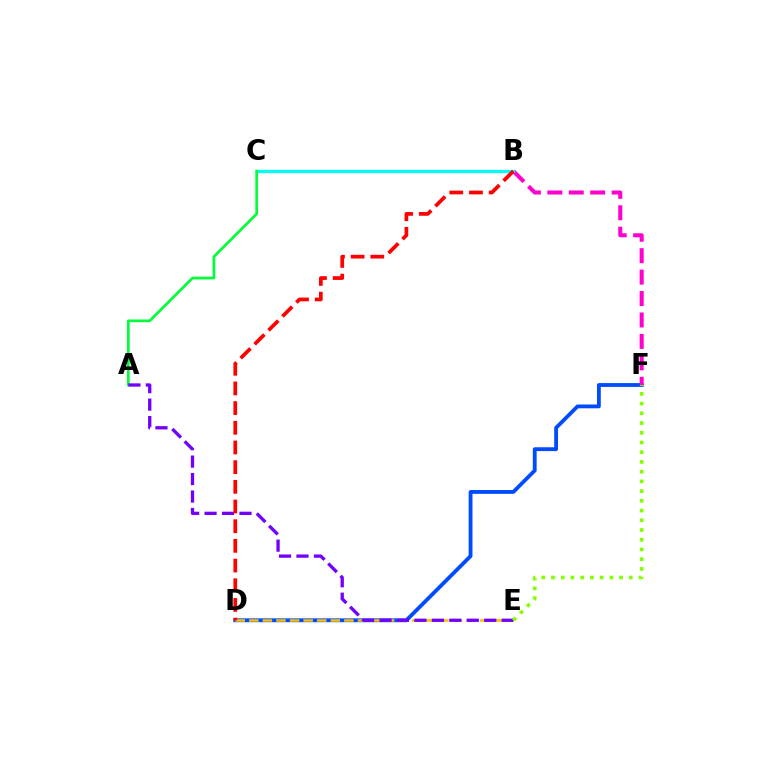{('D', 'F'): [{'color': '#004bff', 'line_style': 'solid', 'thickness': 2.75}], ('B', 'F'): [{'color': '#ff00cf', 'line_style': 'dashed', 'thickness': 2.91}], ('B', 'C'): [{'color': '#00fff6', 'line_style': 'solid', 'thickness': 2.35}], ('A', 'C'): [{'color': '#00ff39', 'line_style': 'solid', 'thickness': 1.94}], ('D', 'E'): [{'color': '#ffbd00', 'line_style': 'dashed', 'thickness': 1.85}], ('A', 'E'): [{'color': '#7200ff', 'line_style': 'dashed', 'thickness': 2.37}], ('B', 'D'): [{'color': '#ff0000', 'line_style': 'dashed', 'thickness': 2.67}], ('E', 'F'): [{'color': '#84ff00', 'line_style': 'dotted', 'thickness': 2.64}]}